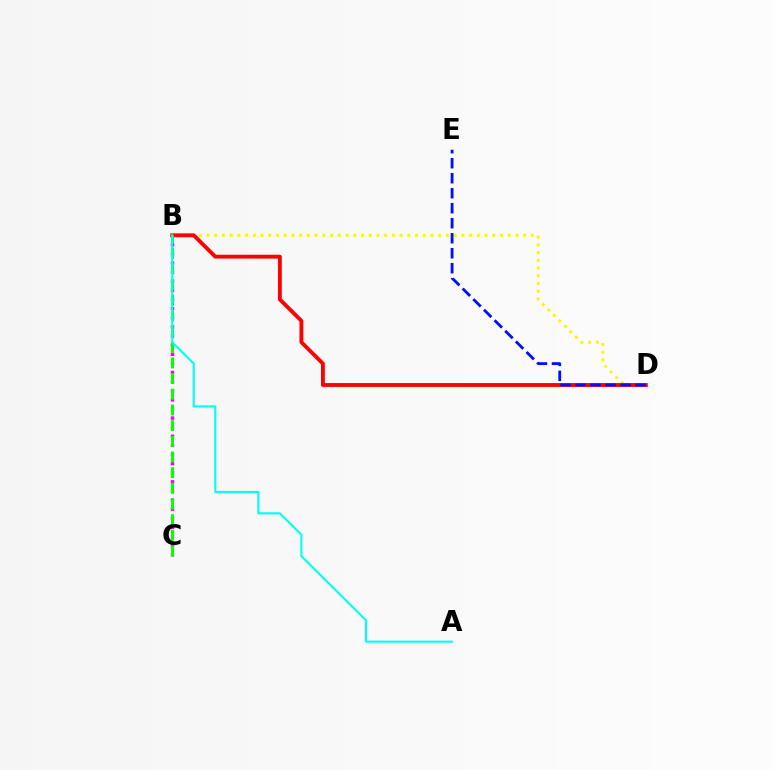{('B', 'C'): [{'color': '#ee00ff', 'line_style': 'dotted', 'thickness': 2.48}, {'color': '#08ff00', 'line_style': 'dashed', 'thickness': 2.13}], ('B', 'D'): [{'color': '#fcf500', 'line_style': 'dotted', 'thickness': 2.1}, {'color': '#ff0000', 'line_style': 'solid', 'thickness': 2.78}], ('D', 'E'): [{'color': '#0010ff', 'line_style': 'dashed', 'thickness': 2.04}], ('A', 'B'): [{'color': '#00fff6', 'line_style': 'solid', 'thickness': 1.52}]}